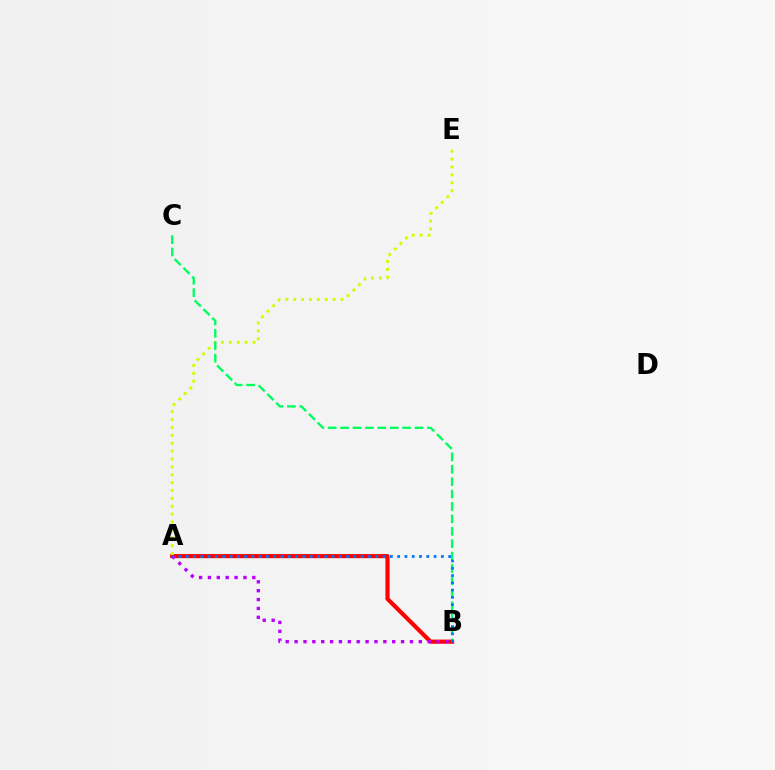{('A', 'B'): [{'color': '#ff0000', 'line_style': 'solid', 'thickness': 2.99}, {'color': '#b900ff', 'line_style': 'dotted', 'thickness': 2.41}, {'color': '#0074ff', 'line_style': 'dotted', 'thickness': 1.98}], ('A', 'E'): [{'color': '#d1ff00', 'line_style': 'dotted', 'thickness': 2.14}], ('B', 'C'): [{'color': '#00ff5c', 'line_style': 'dashed', 'thickness': 1.68}]}